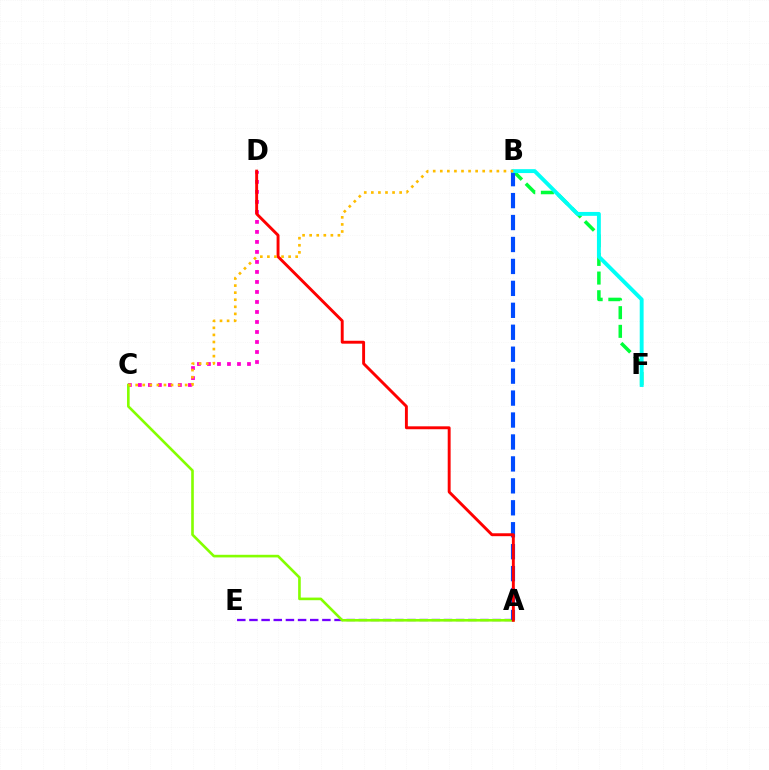{('A', 'E'): [{'color': '#7200ff', 'line_style': 'dashed', 'thickness': 1.65}], ('C', 'D'): [{'color': '#ff00cf', 'line_style': 'dotted', 'thickness': 2.72}], ('A', 'C'): [{'color': '#84ff00', 'line_style': 'solid', 'thickness': 1.89}], ('B', 'F'): [{'color': '#00ff39', 'line_style': 'dashed', 'thickness': 2.54}, {'color': '#00fff6', 'line_style': 'solid', 'thickness': 2.8}], ('A', 'B'): [{'color': '#004bff', 'line_style': 'dashed', 'thickness': 2.98}], ('A', 'D'): [{'color': '#ff0000', 'line_style': 'solid', 'thickness': 2.1}], ('B', 'C'): [{'color': '#ffbd00', 'line_style': 'dotted', 'thickness': 1.92}]}